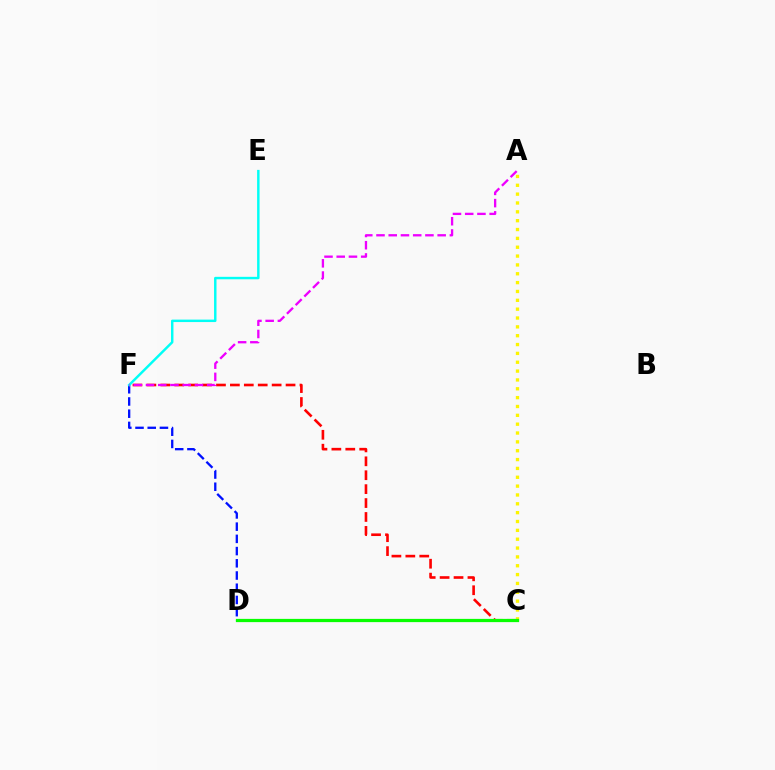{('C', 'F'): [{'color': '#ff0000', 'line_style': 'dashed', 'thickness': 1.89}], ('D', 'F'): [{'color': '#0010ff', 'line_style': 'dashed', 'thickness': 1.66}], ('E', 'F'): [{'color': '#00fff6', 'line_style': 'solid', 'thickness': 1.77}], ('A', 'F'): [{'color': '#ee00ff', 'line_style': 'dashed', 'thickness': 1.66}], ('A', 'C'): [{'color': '#fcf500', 'line_style': 'dotted', 'thickness': 2.4}], ('C', 'D'): [{'color': '#08ff00', 'line_style': 'solid', 'thickness': 2.33}]}